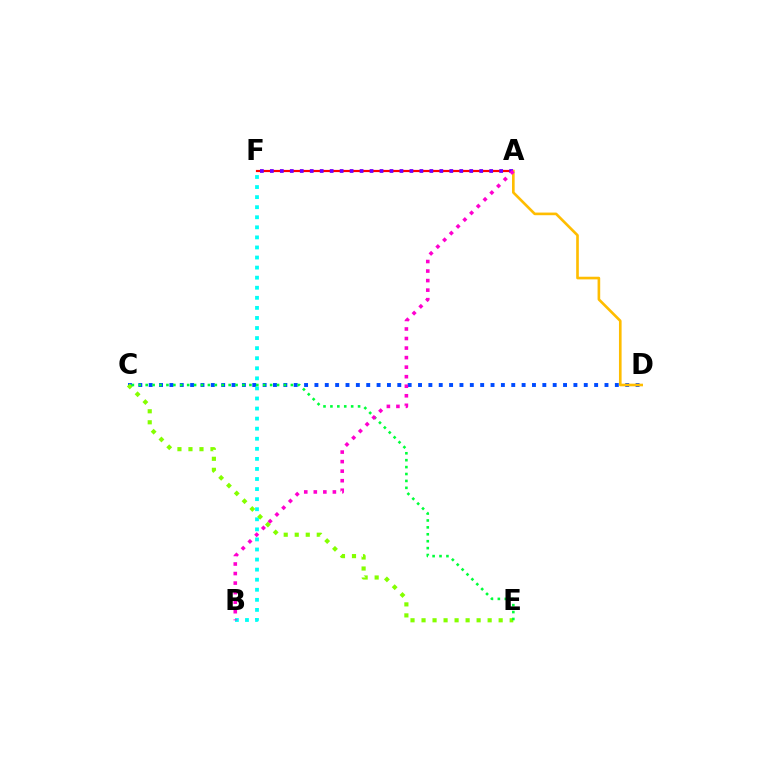{('C', 'D'): [{'color': '#004bff', 'line_style': 'dotted', 'thickness': 2.81}], ('A', 'F'): [{'color': '#ff0000', 'line_style': 'solid', 'thickness': 1.57}, {'color': '#7200ff', 'line_style': 'dotted', 'thickness': 2.71}], ('B', 'F'): [{'color': '#00fff6', 'line_style': 'dotted', 'thickness': 2.74}], ('C', 'E'): [{'color': '#84ff00', 'line_style': 'dotted', 'thickness': 2.99}, {'color': '#00ff39', 'line_style': 'dotted', 'thickness': 1.88}], ('A', 'D'): [{'color': '#ffbd00', 'line_style': 'solid', 'thickness': 1.9}], ('A', 'B'): [{'color': '#ff00cf', 'line_style': 'dotted', 'thickness': 2.59}]}